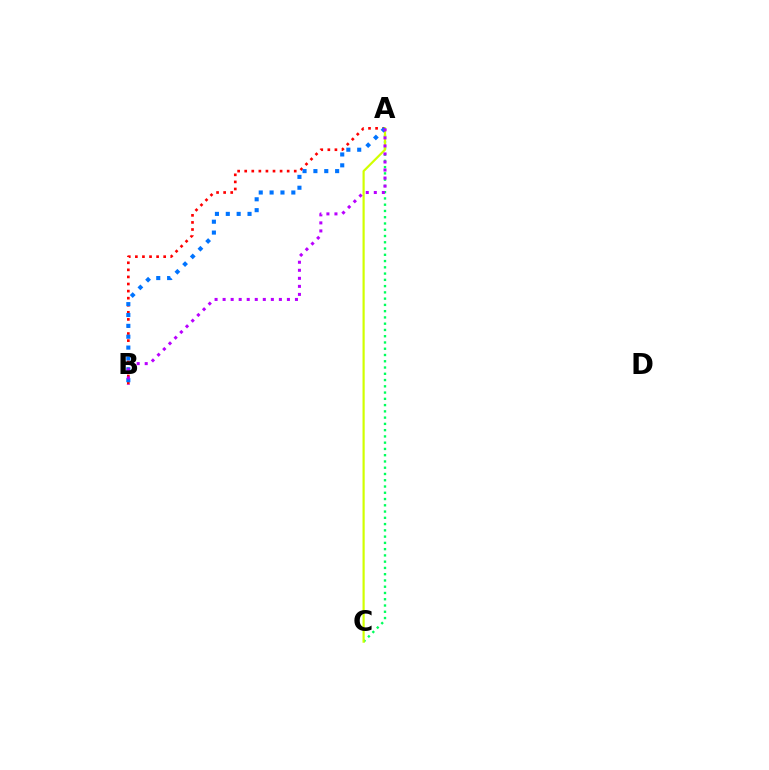{('A', 'C'): [{'color': '#00ff5c', 'line_style': 'dotted', 'thickness': 1.7}, {'color': '#d1ff00', 'line_style': 'solid', 'thickness': 1.57}], ('A', 'B'): [{'color': '#ff0000', 'line_style': 'dotted', 'thickness': 1.92}, {'color': '#0074ff', 'line_style': 'dotted', 'thickness': 2.95}, {'color': '#b900ff', 'line_style': 'dotted', 'thickness': 2.18}]}